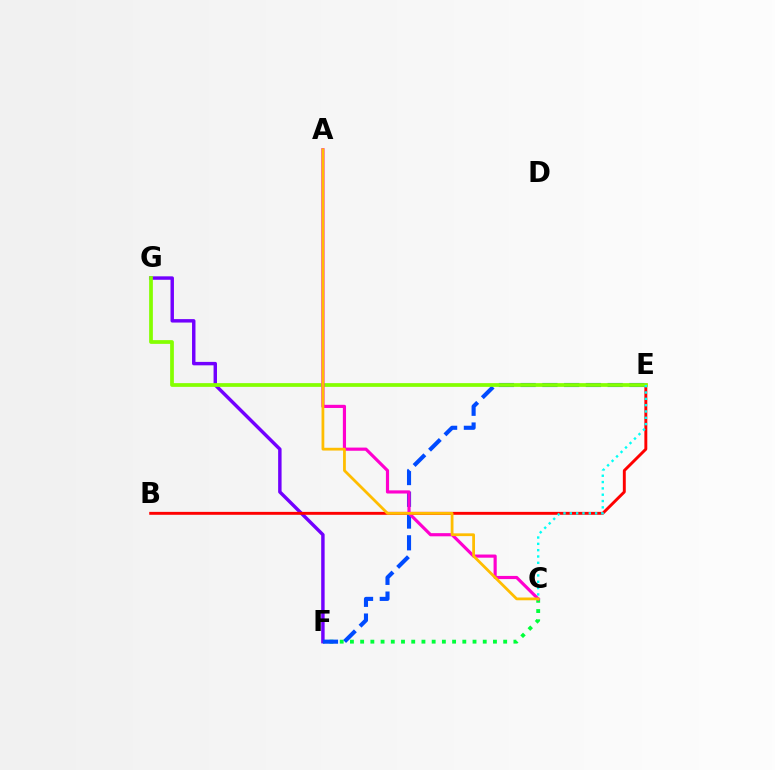{('F', 'G'): [{'color': '#7200ff', 'line_style': 'solid', 'thickness': 2.48}], ('C', 'F'): [{'color': '#00ff39', 'line_style': 'dotted', 'thickness': 2.78}], ('B', 'E'): [{'color': '#ff0000', 'line_style': 'solid', 'thickness': 2.1}], ('E', 'F'): [{'color': '#004bff', 'line_style': 'dashed', 'thickness': 2.95}], ('E', 'G'): [{'color': '#84ff00', 'line_style': 'solid', 'thickness': 2.69}], ('A', 'C'): [{'color': '#ff00cf', 'line_style': 'solid', 'thickness': 2.28}, {'color': '#ffbd00', 'line_style': 'solid', 'thickness': 1.99}], ('C', 'E'): [{'color': '#00fff6', 'line_style': 'dotted', 'thickness': 1.72}]}